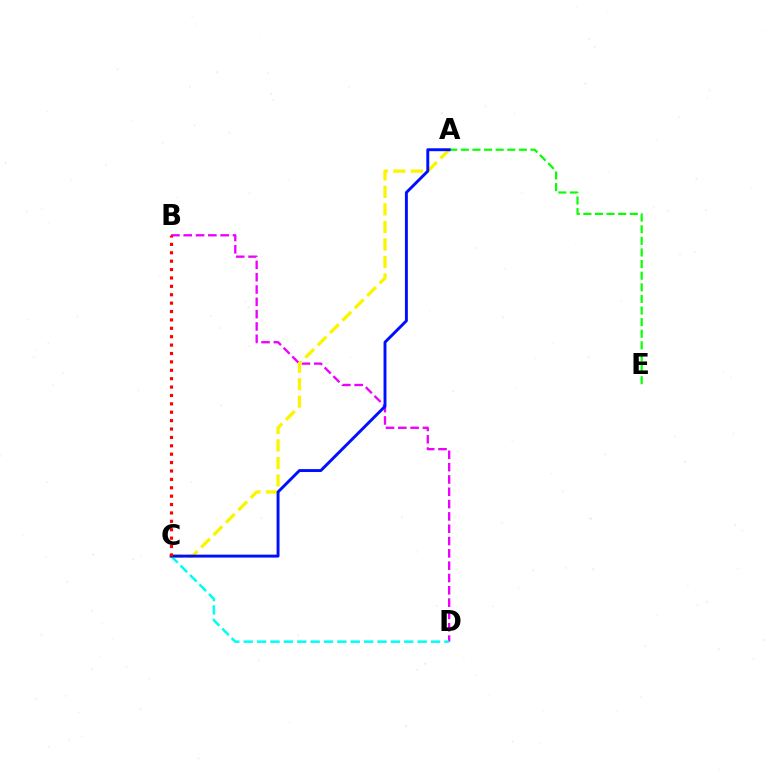{('A', 'E'): [{'color': '#08ff00', 'line_style': 'dashed', 'thickness': 1.58}], ('B', 'D'): [{'color': '#ee00ff', 'line_style': 'dashed', 'thickness': 1.67}], ('C', 'D'): [{'color': '#00fff6', 'line_style': 'dashed', 'thickness': 1.82}], ('A', 'C'): [{'color': '#fcf500', 'line_style': 'dashed', 'thickness': 2.38}, {'color': '#0010ff', 'line_style': 'solid', 'thickness': 2.1}], ('B', 'C'): [{'color': '#ff0000', 'line_style': 'dotted', 'thickness': 2.28}]}